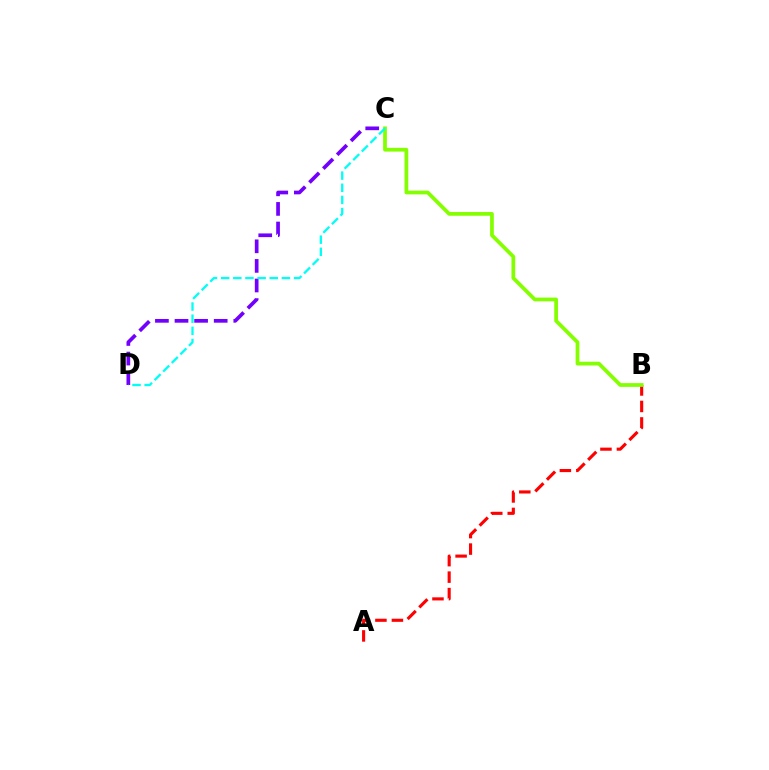{('A', 'B'): [{'color': '#ff0000', 'line_style': 'dashed', 'thickness': 2.24}], ('B', 'C'): [{'color': '#84ff00', 'line_style': 'solid', 'thickness': 2.69}], ('C', 'D'): [{'color': '#7200ff', 'line_style': 'dashed', 'thickness': 2.66}, {'color': '#00fff6', 'line_style': 'dashed', 'thickness': 1.65}]}